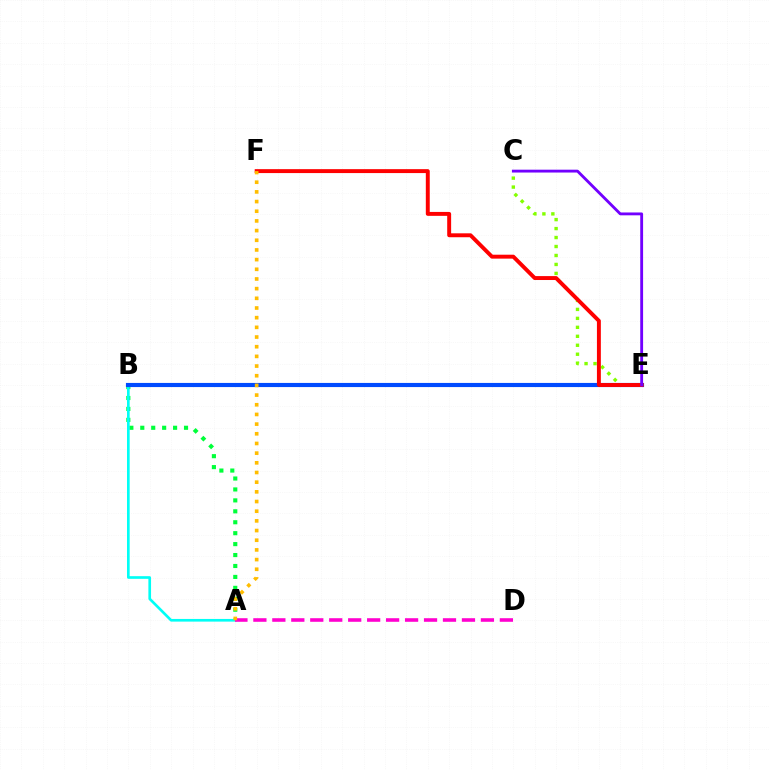{('A', 'B'): [{'color': '#00ff39', 'line_style': 'dotted', 'thickness': 2.97}, {'color': '#00fff6', 'line_style': 'solid', 'thickness': 1.92}], ('C', 'E'): [{'color': '#84ff00', 'line_style': 'dotted', 'thickness': 2.44}, {'color': '#7200ff', 'line_style': 'solid', 'thickness': 2.05}], ('B', 'E'): [{'color': '#004bff', 'line_style': 'solid', 'thickness': 2.98}], ('E', 'F'): [{'color': '#ff0000', 'line_style': 'solid', 'thickness': 2.83}], ('A', 'D'): [{'color': '#ff00cf', 'line_style': 'dashed', 'thickness': 2.58}], ('A', 'F'): [{'color': '#ffbd00', 'line_style': 'dotted', 'thickness': 2.63}]}